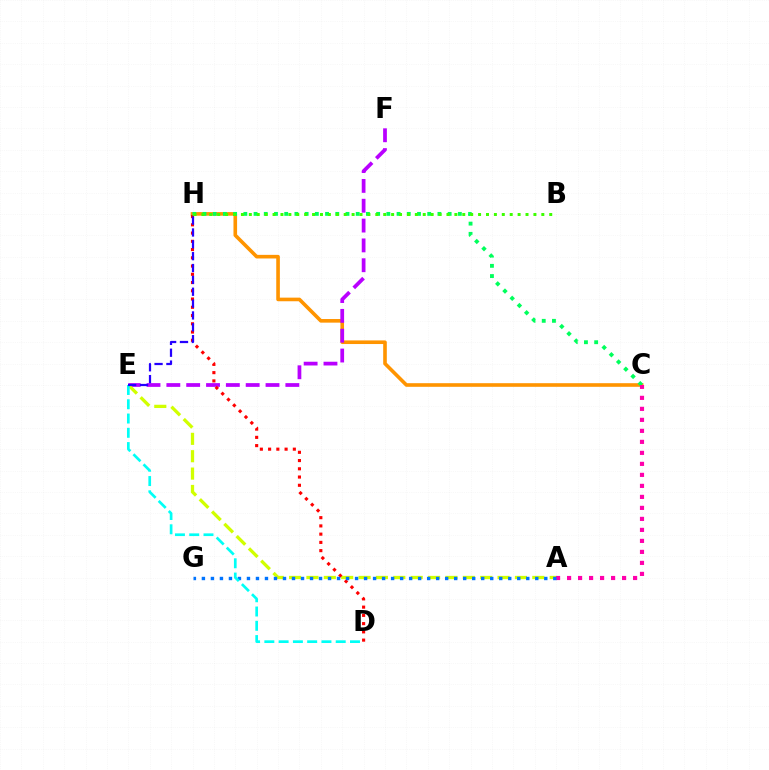{('C', 'H'): [{'color': '#ff9400', 'line_style': 'solid', 'thickness': 2.6}, {'color': '#00ff5c', 'line_style': 'dotted', 'thickness': 2.78}], ('E', 'F'): [{'color': '#b900ff', 'line_style': 'dashed', 'thickness': 2.69}], ('A', 'E'): [{'color': '#d1ff00', 'line_style': 'dashed', 'thickness': 2.36}], ('D', 'H'): [{'color': '#ff0000', 'line_style': 'dotted', 'thickness': 2.24}], ('B', 'H'): [{'color': '#3dff00', 'line_style': 'dotted', 'thickness': 2.15}], ('A', 'C'): [{'color': '#ff00ac', 'line_style': 'dotted', 'thickness': 2.99}], ('A', 'G'): [{'color': '#0074ff', 'line_style': 'dotted', 'thickness': 2.45}], ('D', 'E'): [{'color': '#00fff6', 'line_style': 'dashed', 'thickness': 1.94}], ('E', 'H'): [{'color': '#2500ff', 'line_style': 'dashed', 'thickness': 1.61}]}